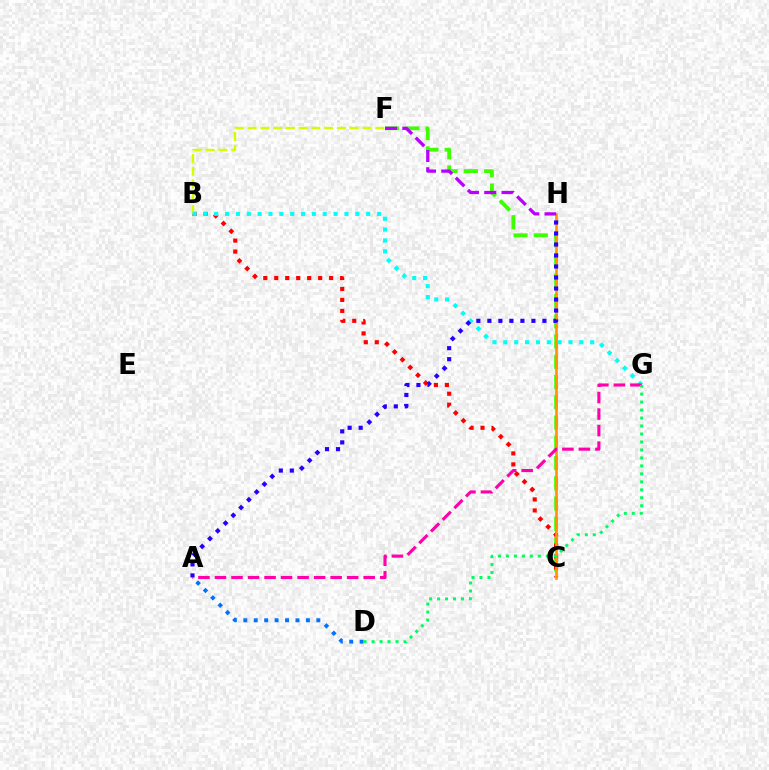{('A', 'D'): [{'color': '#0074ff', 'line_style': 'dotted', 'thickness': 2.83}], ('C', 'F'): [{'color': '#3dff00', 'line_style': 'dashed', 'thickness': 2.75}], ('B', 'C'): [{'color': '#ff0000', 'line_style': 'dotted', 'thickness': 2.98}], ('C', 'H'): [{'color': '#ff9400', 'line_style': 'solid', 'thickness': 1.9}], ('B', 'F'): [{'color': '#d1ff00', 'line_style': 'dashed', 'thickness': 1.74}], ('F', 'H'): [{'color': '#b900ff', 'line_style': 'dashed', 'thickness': 2.35}], ('B', 'G'): [{'color': '#00fff6', 'line_style': 'dotted', 'thickness': 2.95}], ('A', 'G'): [{'color': '#ff00ac', 'line_style': 'dashed', 'thickness': 2.24}], ('D', 'G'): [{'color': '#00ff5c', 'line_style': 'dotted', 'thickness': 2.17}], ('A', 'H'): [{'color': '#2500ff', 'line_style': 'dotted', 'thickness': 2.99}]}